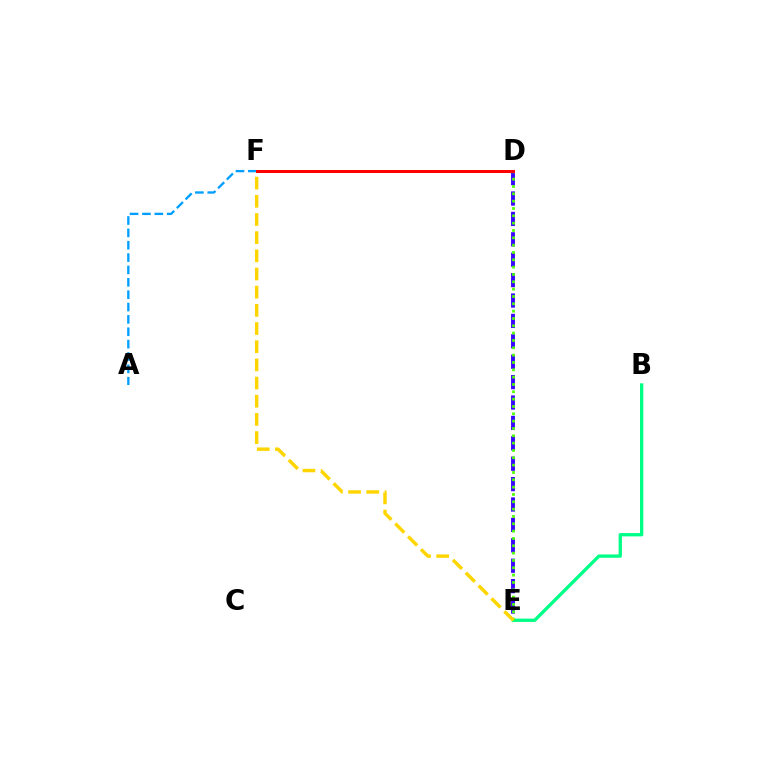{('D', 'F'): [{'color': '#ff00ed', 'line_style': 'dashed', 'thickness': 1.94}, {'color': '#ff0000', 'line_style': 'solid', 'thickness': 2.15}], ('A', 'F'): [{'color': '#009eff', 'line_style': 'dashed', 'thickness': 1.68}], ('B', 'E'): [{'color': '#00ff86', 'line_style': 'solid', 'thickness': 2.39}], ('D', 'E'): [{'color': '#3700ff', 'line_style': 'dashed', 'thickness': 2.77}, {'color': '#4fff00', 'line_style': 'dotted', 'thickness': 1.99}], ('E', 'F'): [{'color': '#ffd500', 'line_style': 'dashed', 'thickness': 2.47}]}